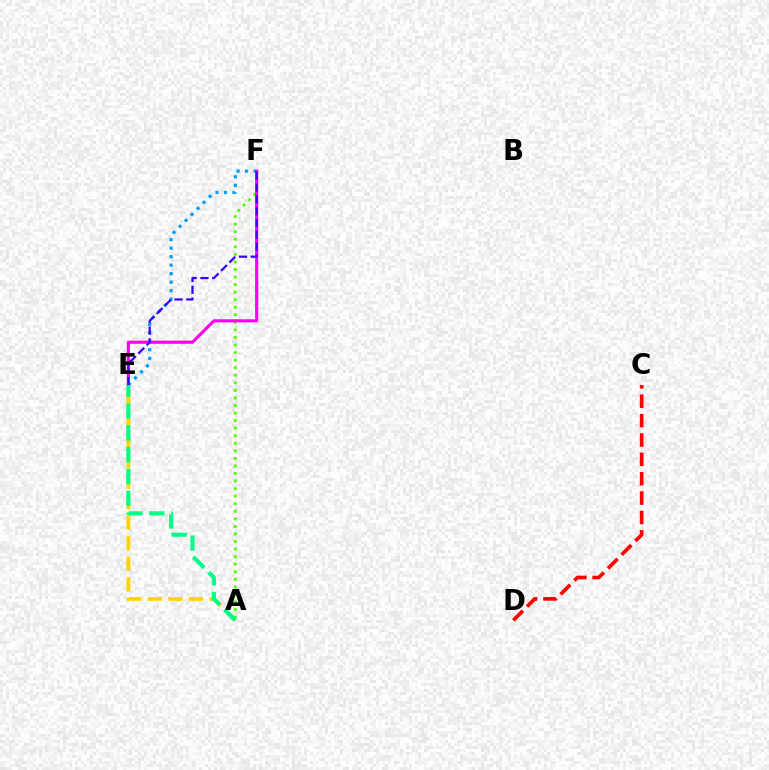{('A', 'E'): [{'color': '#ffd500', 'line_style': 'dashed', 'thickness': 2.79}, {'color': '#00ff86', 'line_style': 'dashed', 'thickness': 2.96}], ('E', 'F'): [{'color': '#009eff', 'line_style': 'dotted', 'thickness': 2.31}, {'color': '#ff00ed', 'line_style': 'solid', 'thickness': 2.25}, {'color': '#3700ff', 'line_style': 'dashed', 'thickness': 1.61}], ('A', 'F'): [{'color': '#4fff00', 'line_style': 'dotted', 'thickness': 2.05}], ('C', 'D'): [{'color': '#ff0000', 'line_style': 'dashed', 'thickness': 2.63}]}